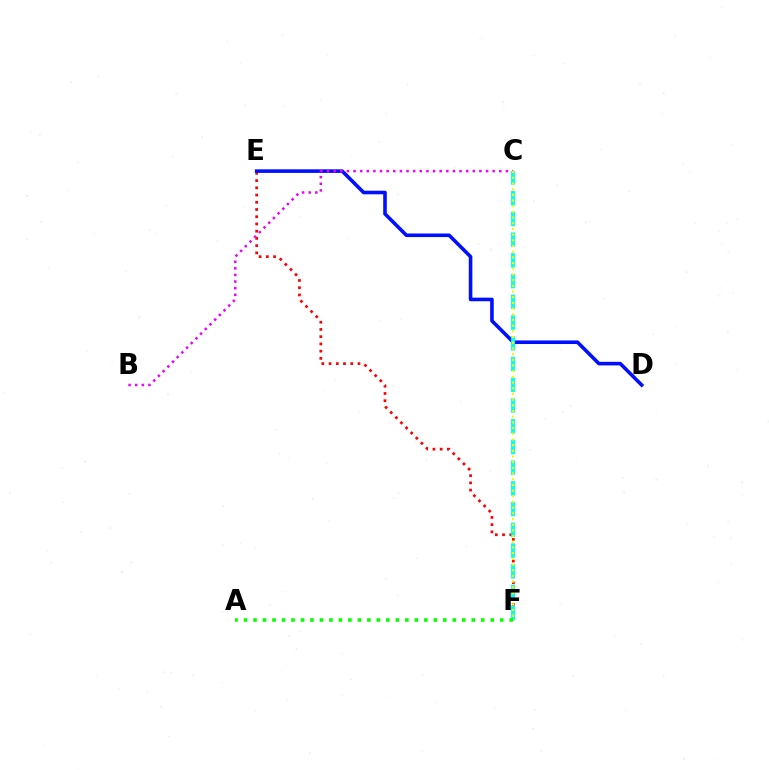{('E', 'F'): [{'color': '#ff0000', 'line_style': 'dotted', 'thickness': 1.96}], ('D', 'E'): [{'color': '#0010ff', 'line_style': 'solid', 'thickness': 2.58}], ('C', 'F'): [{'color': '#00fff6', 'line_style': 'dashed', 'thickness': 2.82}, {'color': '#fcf500', 'line_style': 'dotted', 'thickness': 1.55}], ('A', 'F'): [{'color': '#08ff00', 'line_style': 'dotted', 'thickness': 2.58}], ('B', 'C'): [{'color': '#ee00ff', 'line_style': 'dotted', 'thickness': 1.8}]}